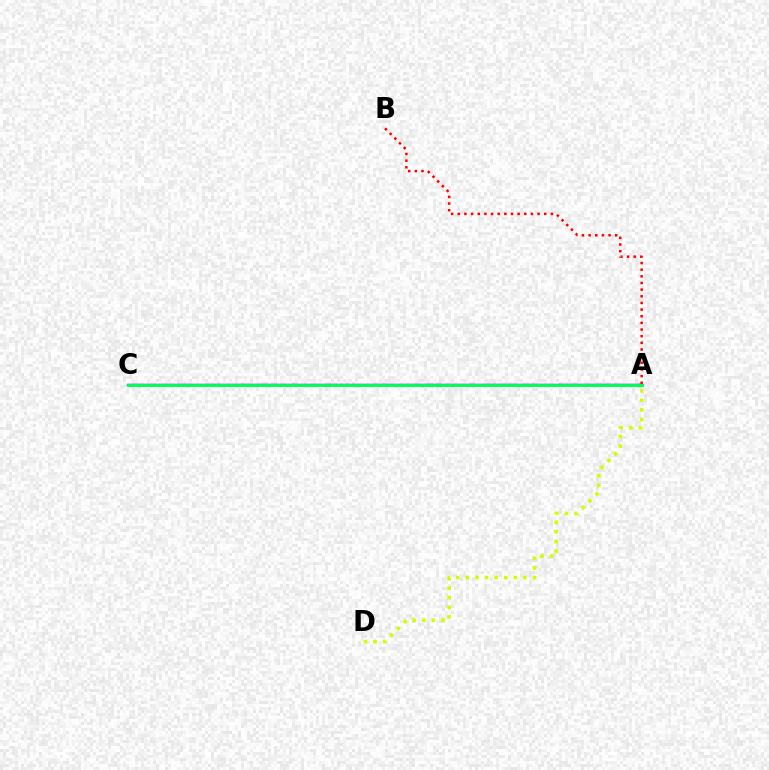{('A', 'C'): [{'color': '#0074ff', 'line_style': 'solid', 'thickness': 1.57}, {'color': '#b900ff', 'line_style': 'solid', 'thickness': 1.73}, {'color': '#00ff5c', 'line_style': 'solid', 'thickness': 2.11}], ('A', 'D'): [{'color': '#d1ff00', 'line_style': 'dotted', 'thickness': 2.61}], ('A', 'B'): [{'color': '#ff0000', 'line_style': 'dotted', 'thickness': 1.81}]}